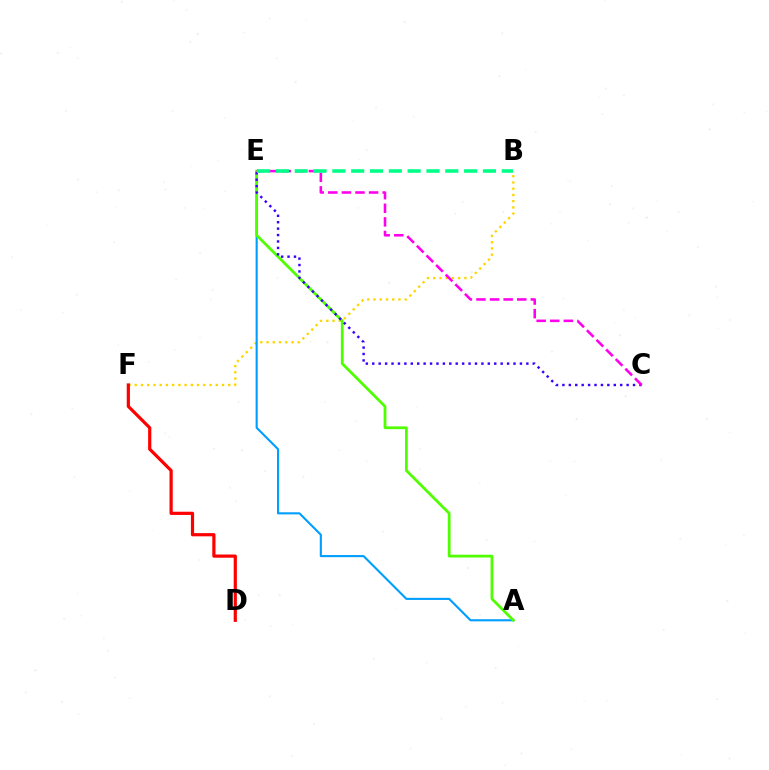{('B', 'F'): [{'color': '#ffd500', 'line_style': 'dotted', 'thickness': 1.69}], ('D', 'F'): [{'color': '#ff0000', 'line_style': 'solid', 'thickness': 2.3}], ('A', 'E'): [{'color': '#009eff', 'line_style': 'solid', 'thickness': 1.52}, {'color': '#4fff00', 'line_style': 'solid', 'thickness': 1.99}], ('C', 'E'): [{'color': '#3700ff', 'line_style': 'dotted', 'thickness': 1.74}, {'color': '#ff00ed', 'line_style': 'dashed', 'thickness': 1.85}], ('B', 'E'): [{'color': '#00ff86', 'line_style': 'dashed', 'thickness': 2.56}]}